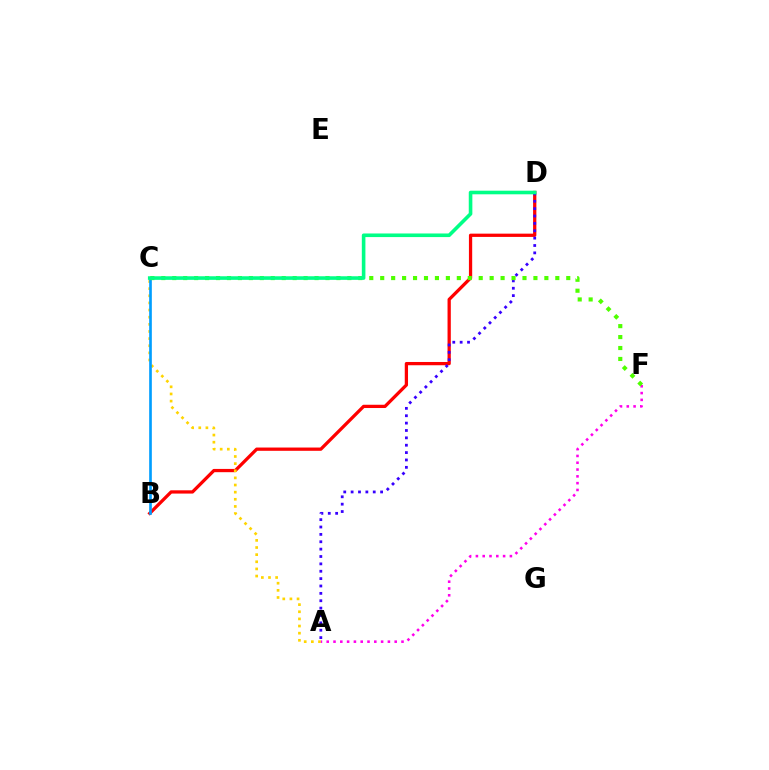{('B', 'D'): [{'color': '#ff0000', 'line_style': 'solid', 'thickness': 2.35}], ('A', 'D'): [{'color': '#3700ff', 'line_style': 'dotted', 'thickness': 2.0}], ('A', 'C'): [{'color': '#ffd500', 'line_style': 'dotted', 'thickness': 1.94}], ('A', 'F'): [{'color': '#ff00ed', 'line_style': 'dotted', 'thickness': 1.85}], ('B', 'C'): [{'color': '#009eff', 'line_style': 'solid', 'thickness': 1.91}], ('C', 'F'): [{'color': '#4fff00', 'line_style': 'dotted', 'thickness': 2.97}], ('C', 'D'): [{'color': '#00ff86', 'line_style': 'solid', 'thickness': 2.59}]}